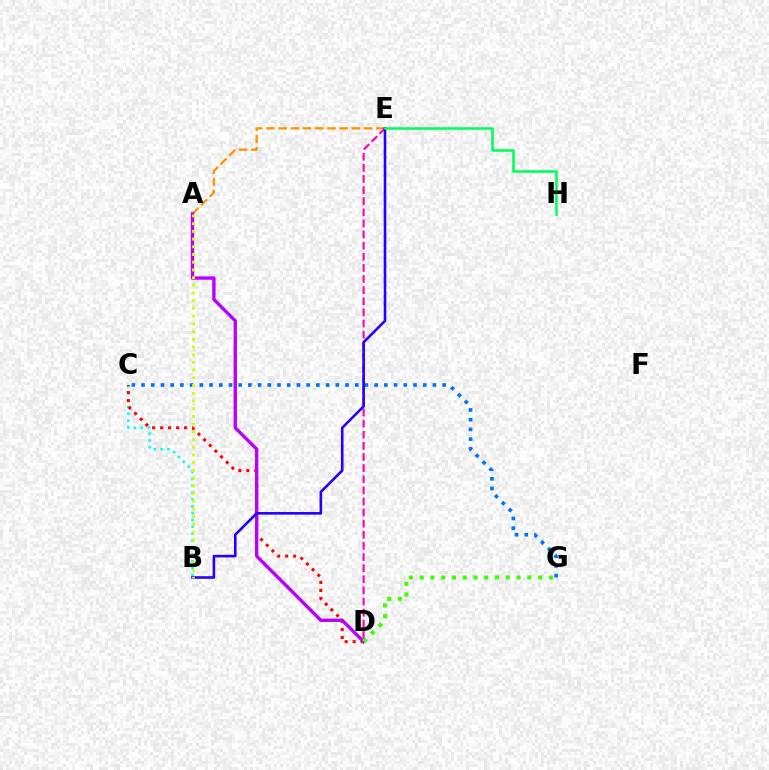{('C', 'G'): [{'color': '#0074ff', 'line_style': 'dotted', 'thickness': 2.64}], ('B', 'C'): [{'color': '#00fff6', 'line_style': 'dotted', 'thickness': 1.86}], ('A', 'E'): [{'color': '#ff9400', 'line_style': 'dashed', 'thickness': 1.66}], ('D', 'E'): [{'color': '#ff00ac', 'line_style': 'dashed', 'thickness': 1.51}], ('C', 'D'): [{'color': '#ff0000', 'line_style': 'dotted', 'thickness': 2.17}], ('A', 'D'): [{'color': '#b900ff', 'line_style': 'solid', 'thickness': 2.41}], ('B', 'E'): [{'color': '#2500ff', 'line_style': 'solid', 'thickness': 1.88}], ('E', 'H'): [{'color': '#00ff5c', 'line_style': 'solid', 'thickness': 1.84}], ('D', 'G'): [{'color': '#3dff00', 'line_style': 'dotted', 'thickness': 2.93}], ('A', 'B'): [{'color': '#d1ff00', 'line_style': 'dotted', 'thickness': 2.09}]}